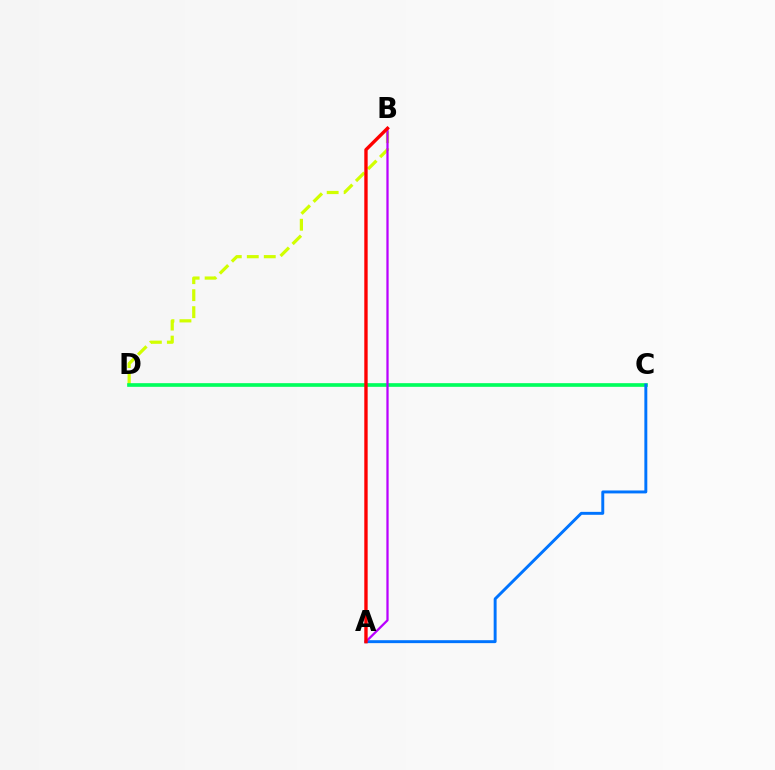{('B', 'D'): [{'color': '#d1ff00', 'line_style': 'dashed', 'thickness': 2.31}], ('C', 'D'): [{'color': '#00ff5c', 'line_style': 'solid', 'thickness': 2.64}], ('A', 'C'): [{'color': '#0074ff', 'line_style': 'solid', 'thickness': 2.11}], ('A', 'B'): [{'color': '#b900ff', 'line_style': 'solid', 'thickness': 1.63}, {'color': '#ff0000', 'line_style': 'solid', 'thickness': 2.42}]}